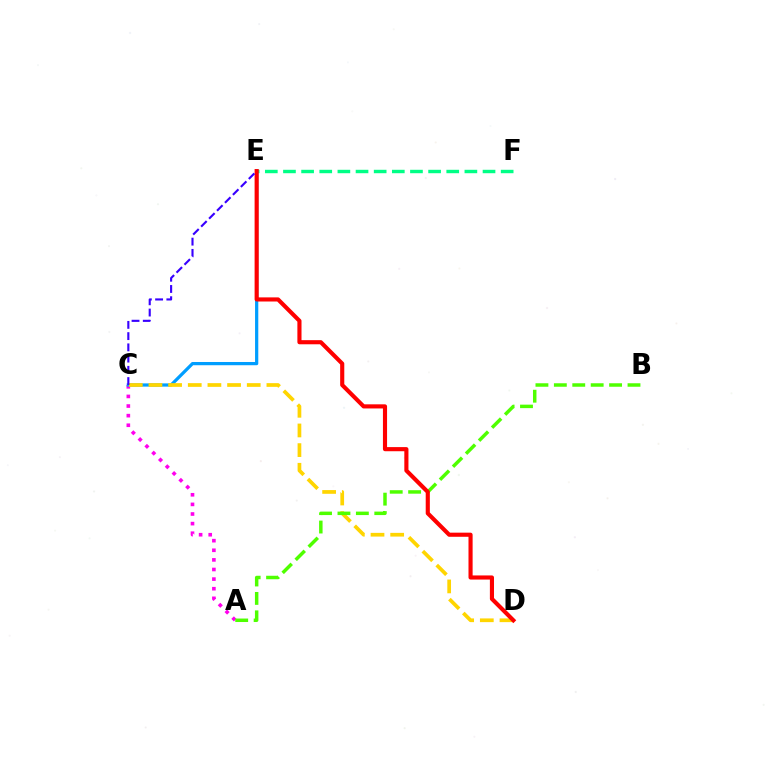{('A', 'C'): [{'color': '#ff00ed', 'line_style': 'dotted', 'thickness': 2.61}], ('C', 'E'): [{'color': '#009eff', 'line_style': 'solid', 'thickness': 2.33}, {'color': '#3700ff', 'line_style': 'dashed', 'thickness': 1.53}], ('C', 'D'): [{'color': '#ffd500', 'line_style': 'dashed', 'thickness': 2.67}], ('A', 'B'): [{'color': '#4fff00', 'line_style': 'dashed', 'thickness': 2.5}], ('E', 'F'): [{'color': '#00ff86', 'line_style': 'dashed', 'thickness': 2.46}], ('D', 'E'): [{'color': '#ff0000', 'line_style': 'solid', 'thickness': 2.97}]}